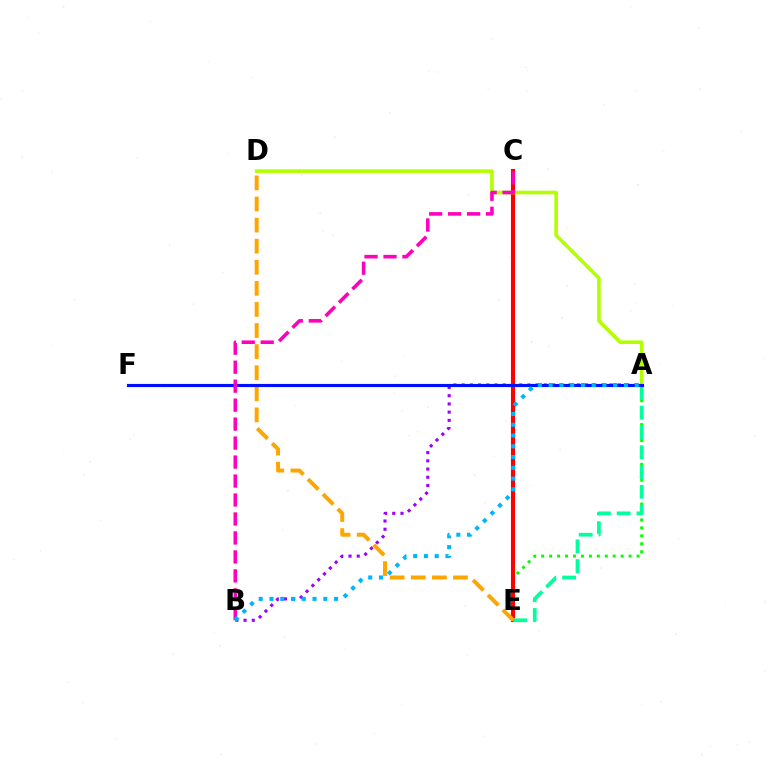{('A', 'E'): [{'color': '#08ff00', 'line_style': 'dotted', 'thickness': 2.16}, {'color': '#00ff9d', 'line_style': 'dashed', 'thickness': 2.69}], ('C', 'E'): [{'color': '#ff0000', 'line_style': 'solid', 'thickness': 2.96}], ('A', 'D'): [{'color': '#b3ff00', 'line_style': 'solid', 'thickness': 2.59}], ('D', 'E'): [{'color': '#ffa500', 'line_style': 'dashed', 'thickness': 2.86}], ('A', 'B'): [{'color': '#9b00ff', 'line_style': 'dotted', 'thickness': 2.23}, {'color': '#00b5ff', 'line_style': 'dotted', 'thickness': 2.92}], ('A', 'F'): [{'color': '#0010ff', 'line_style': 'solid', 'thickness': 2.27}], ('B', 'C'): [{'color': '#ff00bd', 'line_style': 'dashed', 'thickness': 2.58}]}